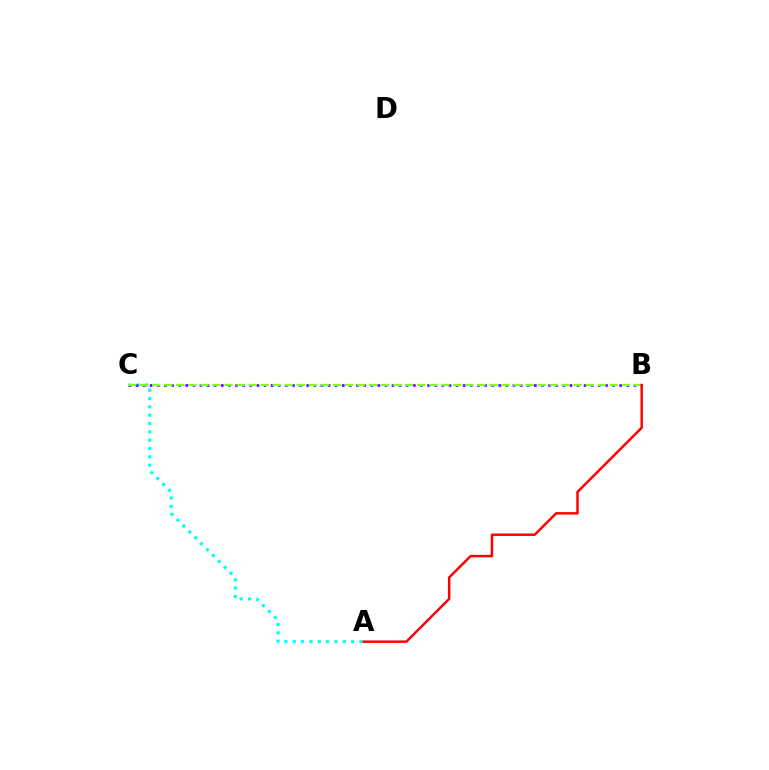{('A', 'C'): [{'color': '#00fff6', 'line_style': 'dotted', 'thickness': 2.26}], ('B', 'C'): [{'color': '#7200ff', 'line_style': 'dotted', 'thickness': 1.93}, {'color': '#84ff00', 'line_style': 'dashed', 'thickness': 1.64}], ('A', 'B'): [{'color': '#ff0000', 'line_style': 'solid', 'thickness': 1.78}]}